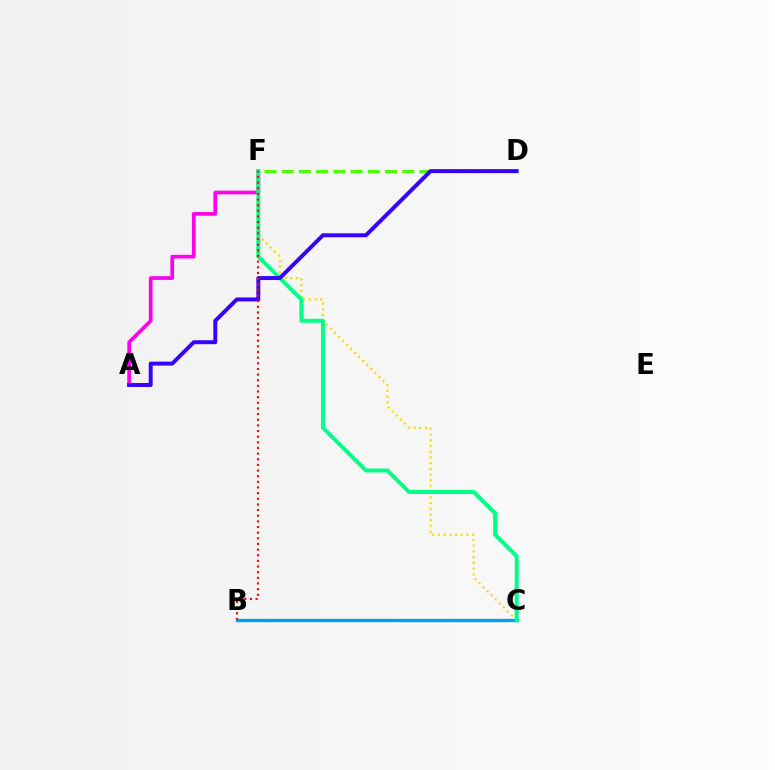{('C', 'F'): [{'color': '#ffd500', 'line_style': 'dotted', 'thickness': 1.55}, {'color': '#00ff86', 'line_style': 'solid', 'thickness': 2.86}], ('A', 'F'): [{'color': '#ff00ed', 'line_style': 'solid', 'thickness': 2.67}], ('B', 'C'): [{'color': '#009eff', 'line_style': 'solid', 'thickness': 2.43}], ('D', 'F'): [{'color': '#4fff00', 'line_style': 'dashed', 'thickness': 2.34}], ('A', 'D'): [{'color': '#3700ff', 'line_style': 'solid', 'thickness': 2.84}], ('B', 'F'): [{'color': '#ff0000', 'line_style': 'dotted', 'thickness': 1.53}]}